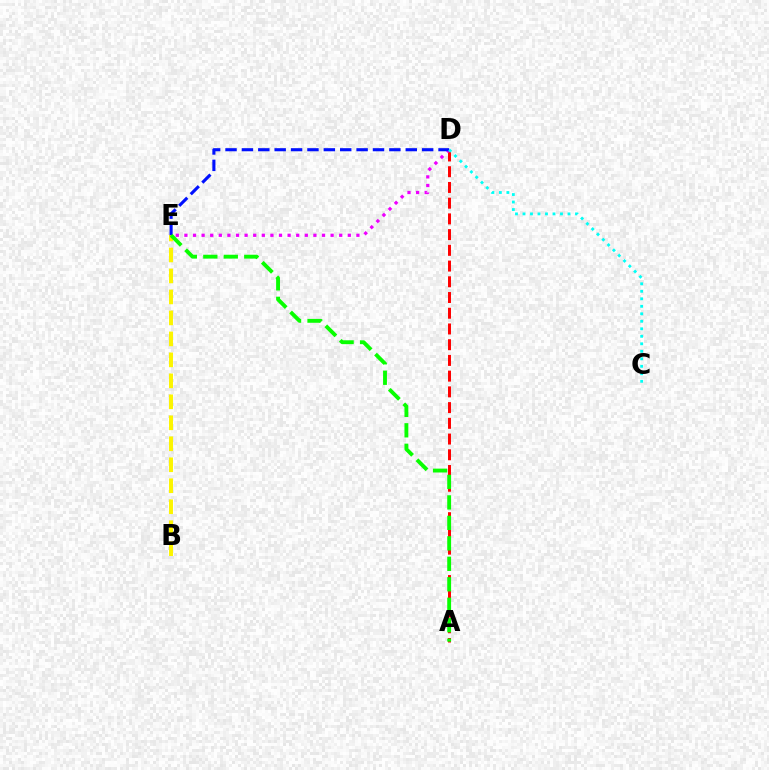{('A', 'D'): [{'color': '#ff0000', 'line_style': 'dashed', 'thickness': 2.14}], ('D', 'E'): [{'color': '#ee00ff', 'line_style': 'dotted', 'thickness': 2.34}, {'color': '#0010ff', 'line_style': 'dashed', 'thickness': 2.23}], ('B', 'E'): [{'color': '#fcf500', 'line_style': 'dashed', 'thickness': 2.85}], ('A', 'E'): [{'color': '#08ff00', 'line_style': 'dashed', 'thickness': 2.78}], ('C', 'D'): [{'color': '#00fff6', 'line_style': 'dotted', 'thickness': 2.04}]}